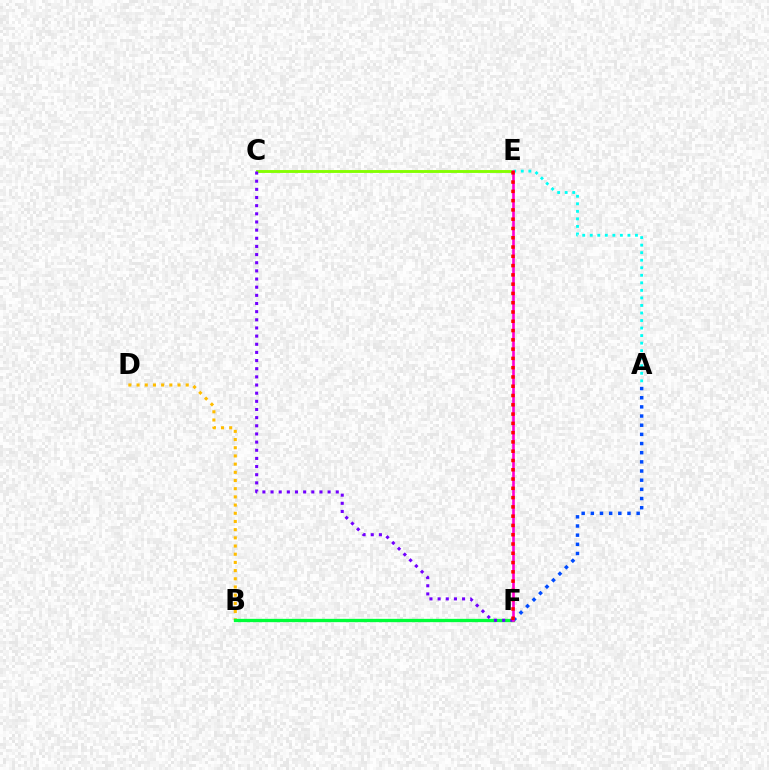{('B', 'D'): [{'color': '#ffbd00', 'line_style': 'dotted', 'thickness': 2.23}], ('A', 'E'): [{'color': '#00fff6', 'line_style': 'dotted', 'thickness': 2.05}], ('C', 'E'): [{'color': '#84ff00', 'line_style': 'solid', 'thickness': 2.07}], ('B', 'F'): [{'color': '#00ff39', 'line_style': 'solid', 'thickness': 2.39}], ('C', 'F'): [{'color': '#7200ff', 'line_style': 'dotted', 'thickness': 2.22}], ('A', 'F'): [{'color': '#004bff', 'line_style': 'dotted', 'thickness': 2.49}], ('E', 'F'): [{'color': '#ff00cf', 'line_style': 'solid', 'thickness': 1.9}, {'color': '#ff0000', 'line_style': 'dotted', 'thickness': 2.52}]}